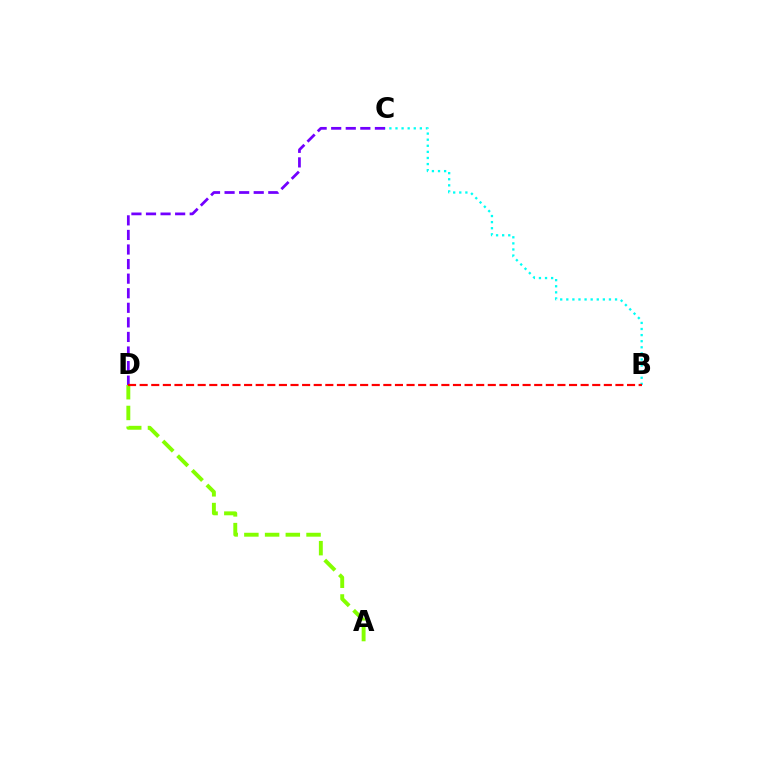{('C', 'D'): [{'color': '#7200ff', 'line_style': 'dashed', 'thickness': 1.98}], ('A', 'D'): [{'color': '#84ff00', 'line_style': 'dashed', 'thickness': 2.82}], ('B', 'C'): [{'color': '#00fff6', 'line_style': 'dotted', 'thickness': 1.66}], ('B', 'D'): [{'color': '#ff0000', 'line_style': 'dashed', 'thickness': 1.58}]}